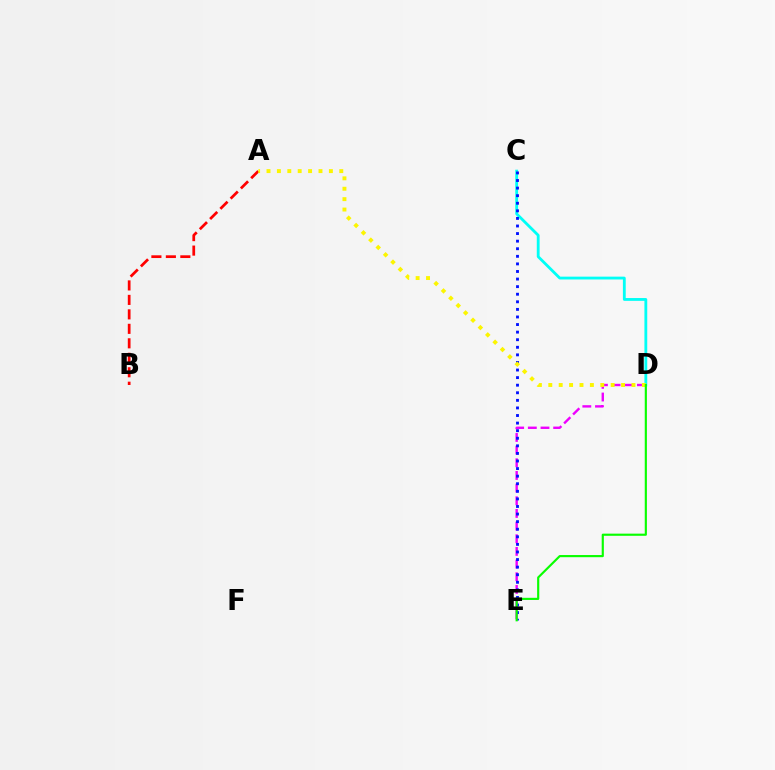{('D', 'E'): [{'color': '#ee00ff', 'line_style': 'dashed', 'thickness': 1.72}, {'color': '#08ff00', 'line_style': 'solid', 'thickness': 1.55}], ('C', 'D'): [{'color': '#00fff6', 'line_style': 'solid', 'thickness': 2.03}], ('A', 'B'): [{'color': '#ff0000', 'line_style': 'dashed', 'thickness': 1.97}], ('C', 'E'): [{'color': '#0010ff', 'line_style': 'dotted', 'thickness': 2.06}], ('A', 'D'): [{'color': '#fcf500', 'line_style': 'dotted', 'thickness': 2.83}]}